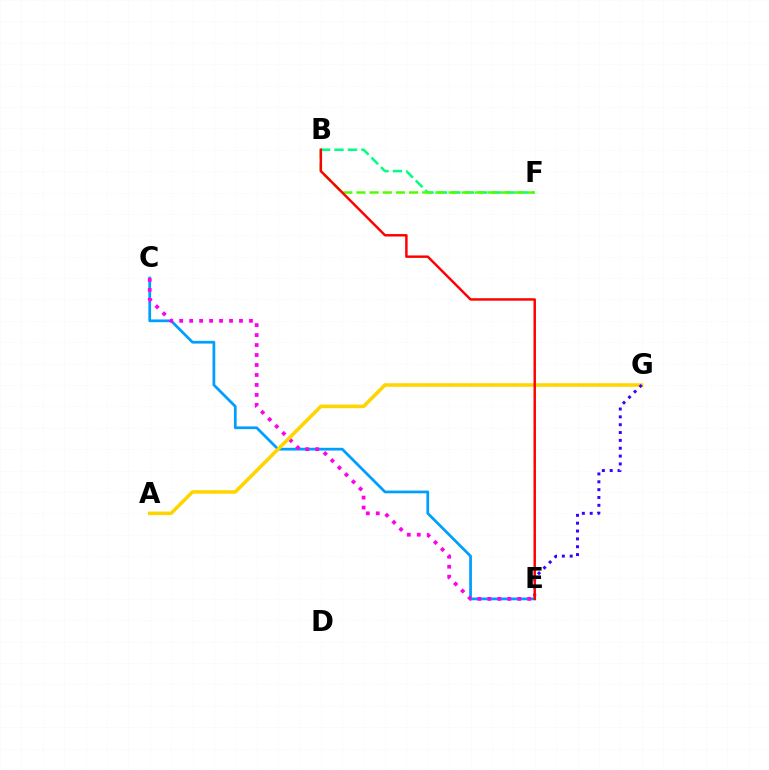{('C', 'E'): [{'color': '#009eff', 'line_style': 'solid', 'thickness': 1.97}, {'color': '#ff00ed', 'line_style': 'dotted', 'thickness': 2.71}], ('B', 'F'): [{'color': '#00ff86', 'line_style': 'dashed', 'thickness': 1.83}, {'color': '#4fff00', 'line_style': 'dashed', 'thickness': 1.79}], ('A', 'G'): [{'color': '#ffd500', 'line_style': 'solid', 'thickness': 2.56}], ('E', 'G'): [{'color': '#3700ff', 'line_style': 'dotted', 'thickness': 2.13}], ('B', 'E'): [{'color': '#ff0000', 'line_style': 'solid', 'thickness': 1.77}]}